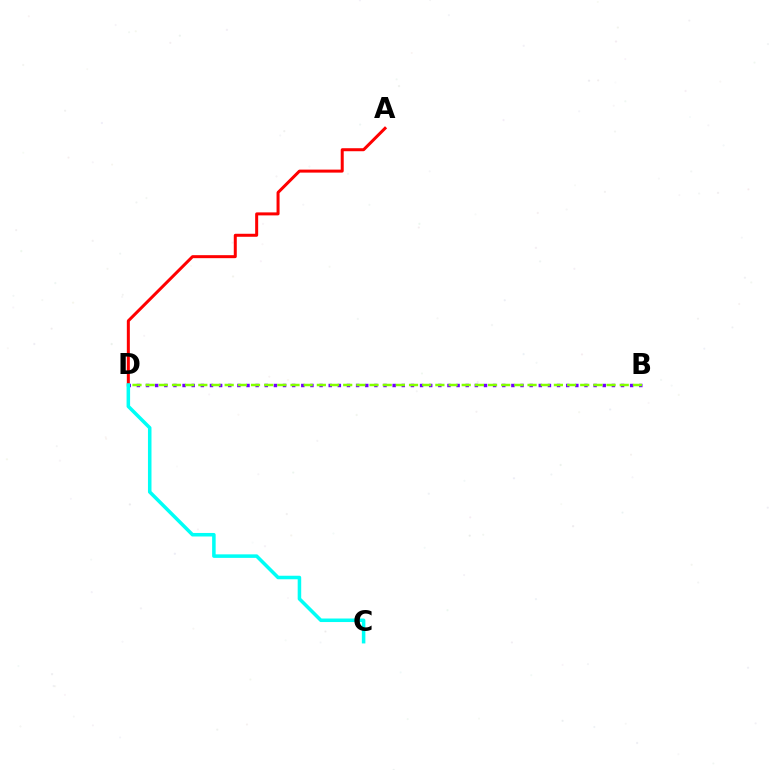{('A', 'D'): [{'color': '#ff0000', 'line_style': 'solid', 'thickness': 2.16}], ('B', 'D'): [{'color': '#7200ff', 'line_style': 'dotted', 'thickness': 2.48}, {'color': '#84ff00', 'line_style': 'dashed', 'thickness': 1.79}], ('C', 'D'): [{'color': '#00fff6', 'line_style': 'solid', 'thickness': 2.54}]}